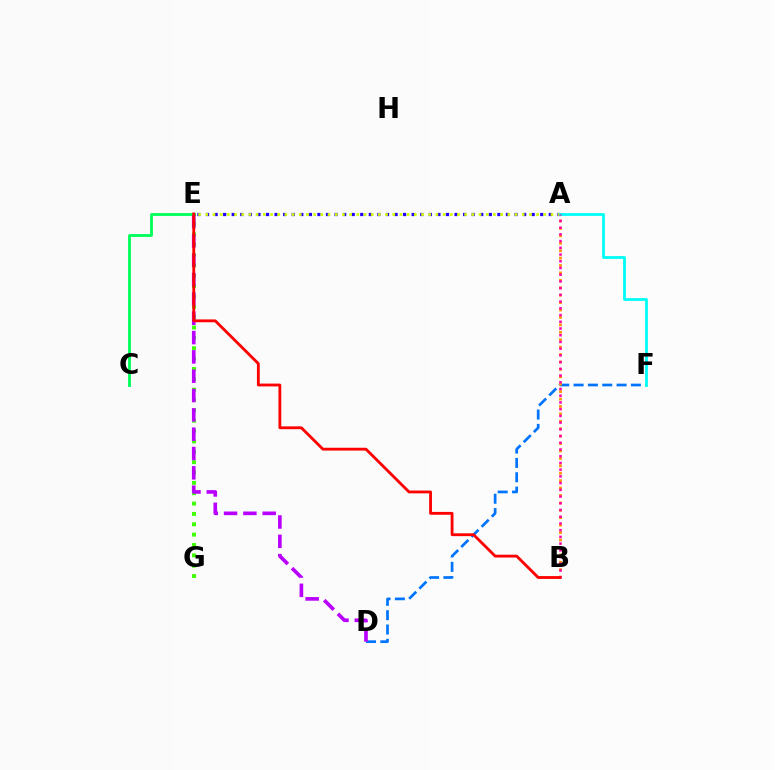{('E', 'G'): [{'color': '#3dff00', 'line_style': 'dotted', 'thickness': 2.81}], ('D', 'F'): [{'color': '#0074ff', 'line_style': 'dashed', 'thickness': 1.95}], ('A', 'B'): [{'color': '#ff9400', 'line_style': 'dotted', 'thickness': 2.02}, {'color': '#ff00ac', 'line_style': 'dotted', 'thickness': 1.83}], ('C', 'E'): [{'color': '#00ff5c', 'line_style': 'solid', 'thickness': 2.04}], ('A', 'E'): [{'color': '#2500ff', 'line_style': 'dotted', 'thickness': 2.33}, {'color': '#d1ff00', 'line_style': 'dotted', 'thickness': 1.95}], ('D', 'E'): [{'color': '#b900ff', 'line_style': 'dashed', 'thickness': 2.62}], ('A', 'F'): [{'color': '#00fff6', 'line_style': 'solid', 'thickness': 2.02}], ('B', 'E'): [{'color': '#ff0000', 'line_style': 'solid', 'thickness': 2.04}]}